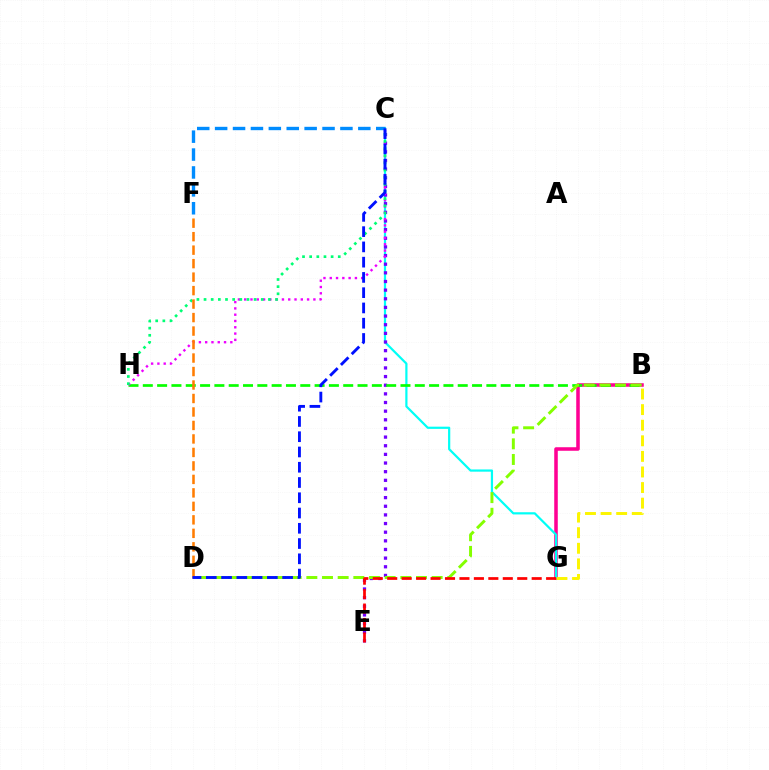{('B', 'G'): [{'color': '#ff0094', 'line_style': 'solid', 'thickness': 2.55}, {'color': '#fcf500', 'line_style': 'dashed', 'thickness': 2.12}], ('C', 'G'): [{'color': '#00fff6', 'line_style': 'solid', 'thickness': 1.59}], ('C', 'E'): [{'color': '#7200ff', 'line_style': 'dotted', 'thickness': 2.35}], ('B', 'H'): [{'color': '#08ff00', 'line_style': 'dashed', 'thickness': 1.94}], ('C', 'H'): [{'color': '#ee00ff', 'line_style': 'dotted', 'thickness': 1.71}, {'color': '#00ff74', 'line_style': 'dotted', 'thickness': 1.94}], ('C', 'F'): [{'color': '#008cff', 'line_style': 'dashed', 'thickness': 2.43}], ('B', 'D'): [{'color': '#84ff00', 'line_style': 'dashed', 'thickness': 2.13}], ('D', 'F'): [{'color': '#ff7c00', 'line_style': 'dashed', 'thickness': 1.83}], ('C', 'D'): [{'color': '#0010ff', 'line_style': 'dashed', 'thickness': 2.07}], ('E', 'G'): [{'color': '#ff0000', 'line_style': 'dashed', 'thickness': 1.96}]}